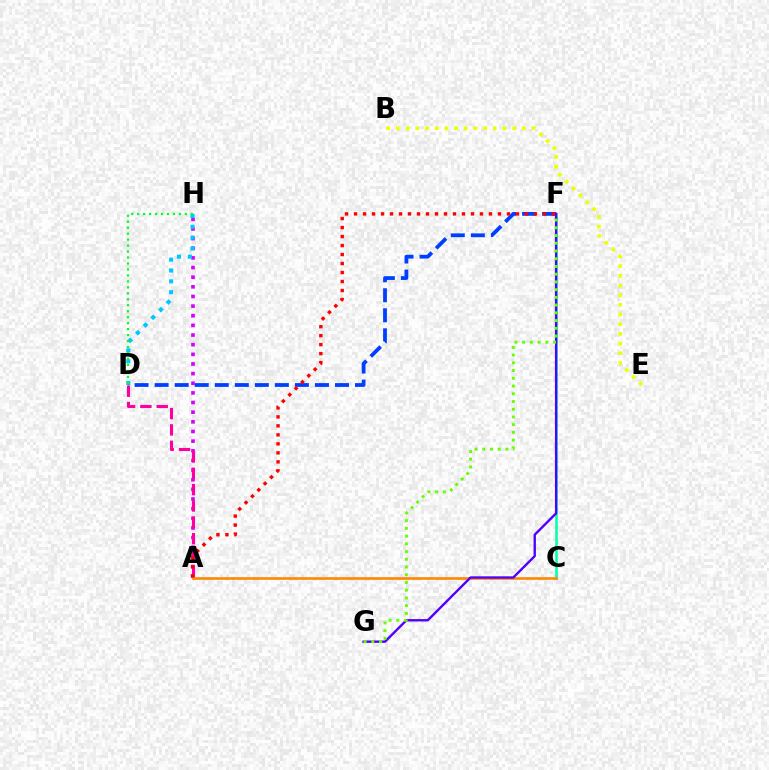{('A', 'H'): [{'color': '#d600ff', 'line_style': 'dotted', 'thickness': 2.62}], ('A', 'D'): [{'color': '#ff00a0', 'line_style': 'dashed', 'thickness': 2.22}], ('C', 'F'): [{'color': '#00ffaf', 'line_style': 'solid', 'thickness': 1.83}], ('A', 'C'): [{'color': '#ff8800', 'line_style': 'solid', 'thickness': 1.88}], ('D', 'H'): [{'color': '#00c7ff', 'line_style': 'dotted', 'thickness': 2.95}, {'color': '#00ff27', 'line_style': 'dotted', 'thickness': 1.62}], ('D', 'F'): [{'color': '#003fff', 'line_style': 'dashed', 'thickness': 2.72}], ('F', 'G'): [{'color': '#4f00ff', 'line_style': 'solid', 'thickness': 1.71}, {'color': '#66ff00', 'line_style': 'dotted', 'thickness': 2.1}], ('B', 'E'): [{'color': '#eeff00', 'line_style': 'dotted', 'thickness': 2.63}], ('A', 'F'): [{'color': '#ff0000', 'line_style': 'dotted', 'thickness': 2.44}]}